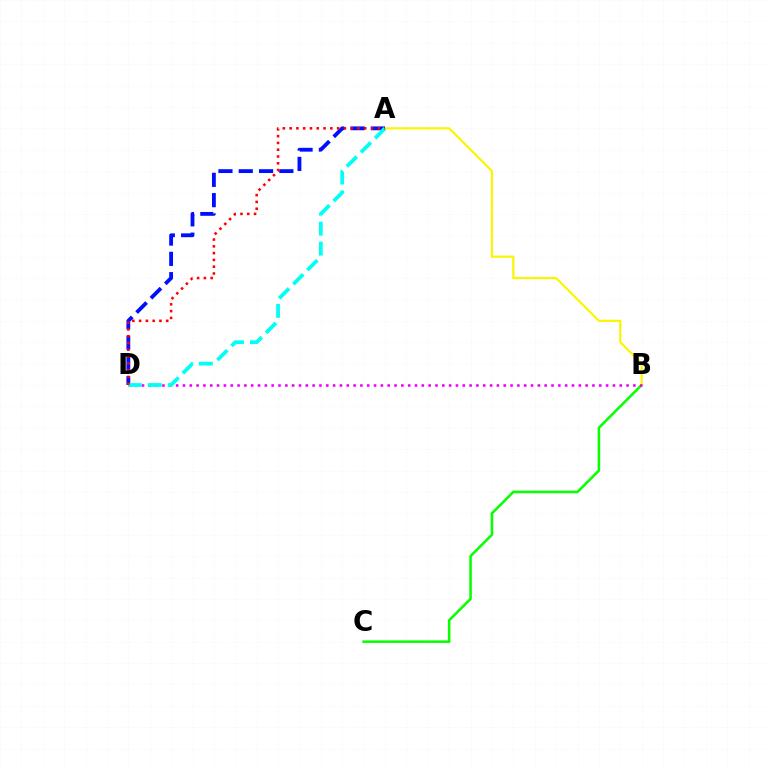{('B', 'C'): [{'color': '#08ff00', 'line_style': 'solid', 'thickness': 1.84}], ('A', 'B'): [{'color': '#fcf500', 'line_style': 'solid', 'thickness': 1.56}], ('A', 'D'): [{'color': '#0010ff', 'line_style': 'dashed', 'thickness': 2.76}, {'color': '#00fff6', 'line_style': 'dashed', 'thickness': 2.71}, {'color': '#ff0000', 'line_style': 'dotted', 'thickness': 1.84}], ('B', 'D'): [{'color': '#ee00ff', 'line_style': 'dotted', 'thickness': 1.85}]}